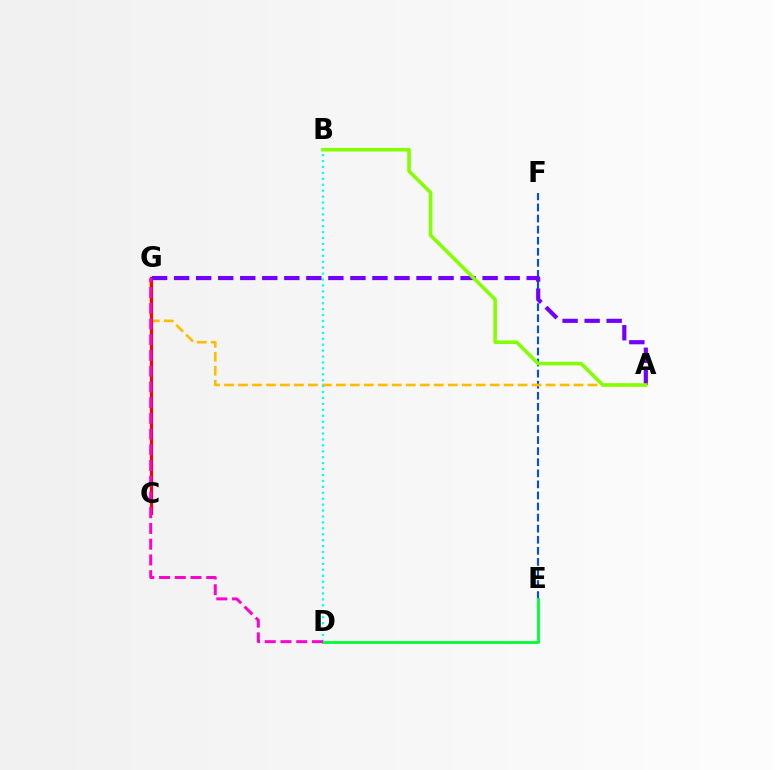{('E', 'F'): [{'color': '#004bff', 'line_style': 'dashed', 'thickness': 1.5}], ('A', 'G'): [{'color': '#ffbd00', 'line_style': 'dashed', 'thickness': 1.9}, {'color': '#7200ff', 'line_style': 'dashed', 'thickness': 2.99}], ('C', 'G'): [{'color': '#ff0000', 'line_style': 'solid', 'thickness': 2.24}], ('B', 'D'): [{'color': '#00fff6', 'line_style': 'dotted', 'thickness': 1.61}], ('D', 'E'): [{'color': '#00ff39', 'line_style': 'solid', 'thickness': 2.05}], ('A', 'B'): [{'color': '#84ff00', 'line_style': 'solid', 'thickness': 2.57}], ('D', 'G'): [{'color': '#ff00cf', 'line_style': 'dashed', 'thickness': 2.14}]}